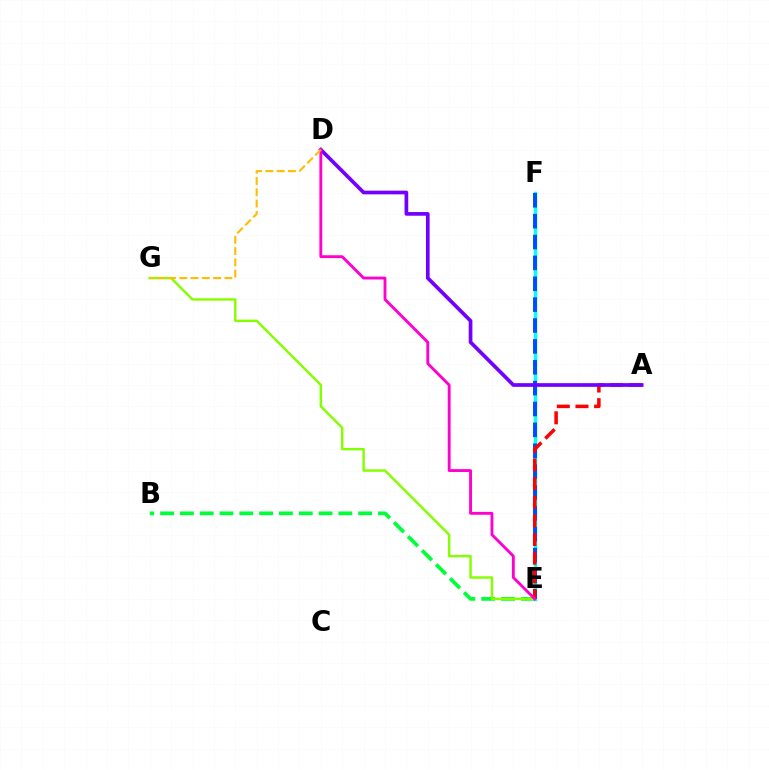{('E', 'F'): [{'color': '#00fff6', 'line_style': 'solid', 'thickness': 2.49}, {'color': '#004bff', 'line_style': 'dashed', 'thickness': 2.84}], ('B', 'E'): [{'color': '#00ff39', 'line_style': 'dashed', 'thickness': 2.69}], ('E', 'G'): [{'color': '#84ff00', 'line_style': 'solid', 'thickness': 1.75}], ('A', 'E'): [{'color': '#ff0000', 'line_style': 'dashed', 'thickness': 2.53}], ('A', 'D'): [{'color': '#7200ff', 'line_style': 'solid', 'thickness': 2.65}], ('D', 'E'): [{'color': '#ff00cf', 'line_style': 'solid', 'thickness': 2.06}], ('D', 'G'): [{'color': '#ffbd00', 'line_style': 'dashed', 'thickness': 1.53}]}